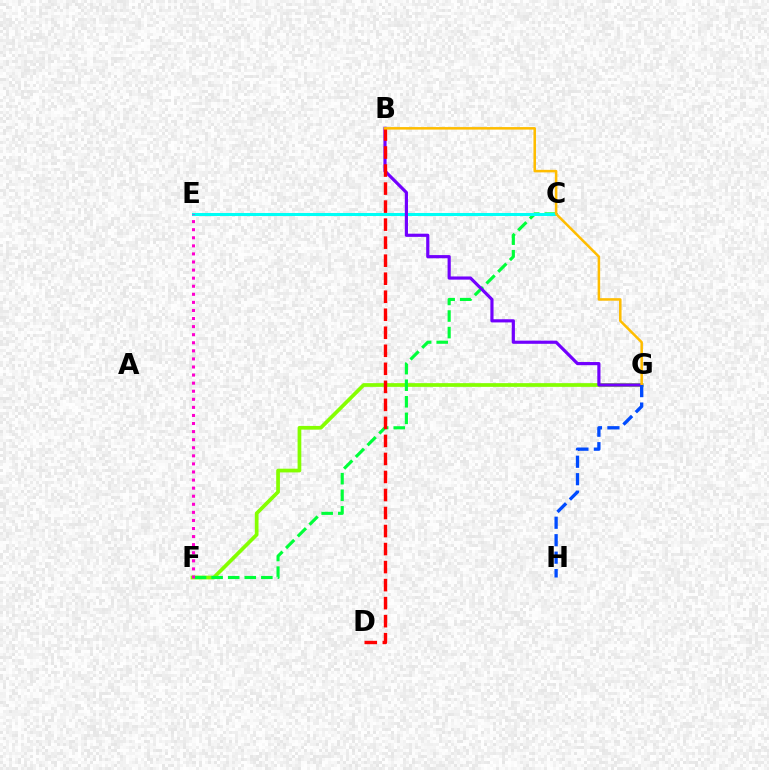{('F', 'G'): [{'color': '#84ff00', 'line_style': 'solid', 'thickness': 2.67}], ('C', 'F'): [{'color': '#00ff39', 'line_style': 'dashed', 'thickness': 2.25}], ('C', 'E'): [{'color': '#00fff6', 'line_style': 'solid', 'thickness': 2.18}], ('B', 'G'): [{'color': '#7200ff', 'line_style': 'solid', 'thickness': 2.28}, {'color': '#ffbd00', 'line_style': 'solid', 'thickness': 1.82}], ('B', 'D'): [{'color': '#ff0000', 'line_style': 'dashed', 'thickness': 2.45}], ('G', 'H'): [{'color': '#004bff', 'line_style': 'dashed', 'thickness': 2.37}], ('E', 'F'): [{'color': '#ff00cf', 'line_style': 'dotted', 'thickness': 2.19}]}